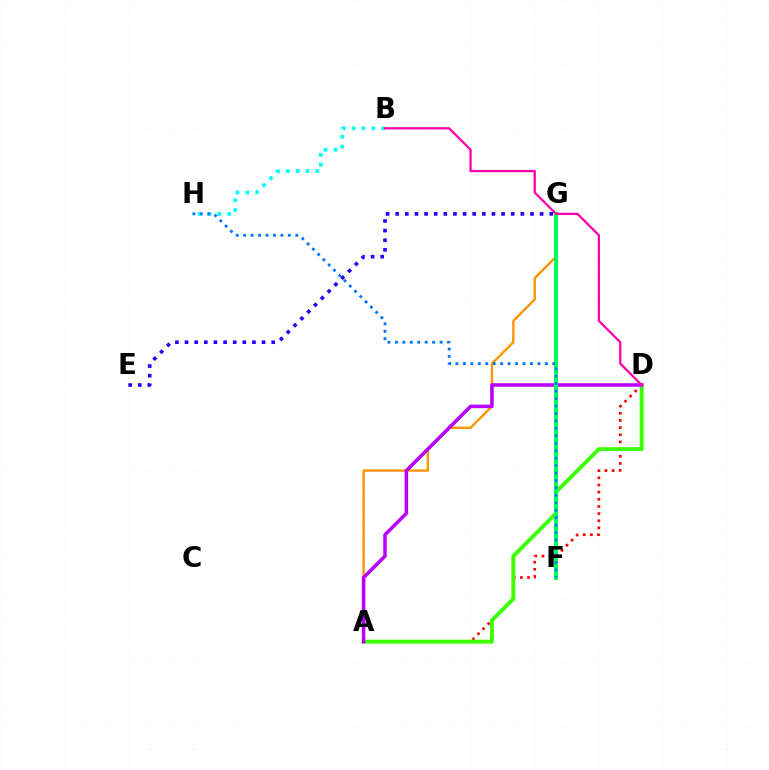{('B', 'H'): [{'color': '#00fff6', 'line_style': 'dotted', 'thickness': 2.68}], ('A', 'D'): [{'color': '#ff0000', 'line_style': 'dotted', 'thickness': 1.95}, {'color': '#3dff00', 'line_style': 'solid', 'thickness': 2.82}, {'color': '#b900ff', 'line_style': 'solid', 'thickness': 2.54}], ('F', 'G'): [{'color': '#d1ff00', 'line_style': 'dotted', 'thickness': 2.26}, {'color': '#00ff5c', 'line_style': 'solid', 'thickness': 2.94}], ('A', 'G'): [{'color': '#ff9400', 'line_style': 'solid', 'thickness': 1.69}], ('F', 'H'): [{'color': '#0074ff', 'line_style': 'dotted', 'thickness': 2.02}], ('E', 'G'): [{'color': '#2500ff', 'line_style': 'dotted', 'thickness': 2.62}], ('B', 'D'): [{'color': '#ff00ac', 'line_style': 'solid', 'thickness': 1.63}]}